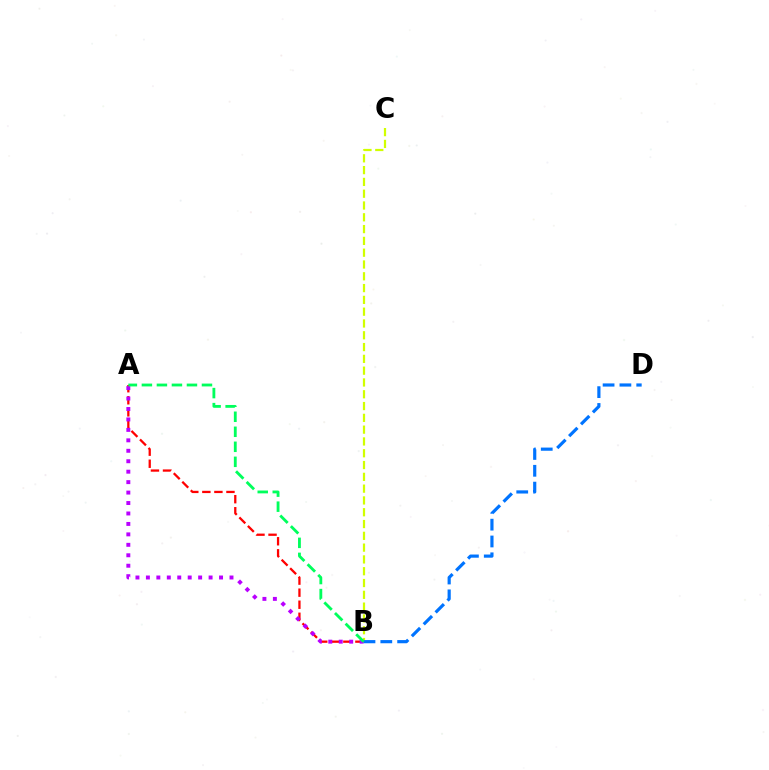{('B', 'C'): [{'color': '#d1ff00', 'line_style': 'dashed', 'thickness': 1.6}], ('A', 'B'): [{'color': '#ff0000', 'line_style': 'dashed', 'thickness': 1.64}, {'color': '#b900ff', 'line_style': 'dotted', 'thickness': 2.84}, {'color': '#00ff5c', 'line_style': 'dashed', 'thickness': 2.04}], ('B', 'D'): [{'color': '#0074ff', 'line_style': 'dashed', 'thickness': 2.29}]}